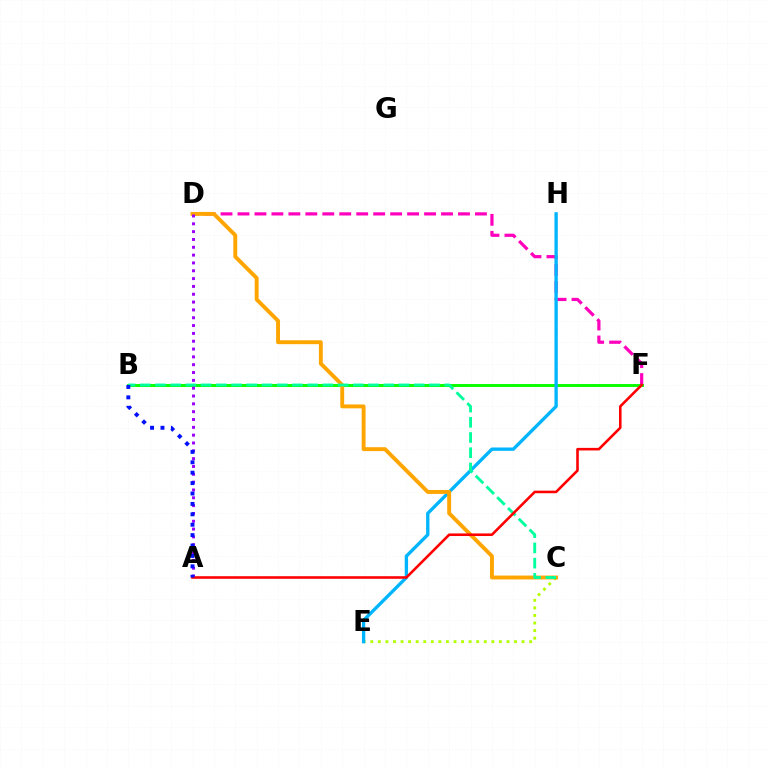{('D', 'F'): [{'color': '#ff00bd', 'line_style': 'dashed', 'thickness': 2.3}], ('C', 'E'): [{'color': '#b3ff00', 'line_style': 'dotted', 'thickness': 2.06}], ('B', 'F'): [{'color': '#08ff00', 'line_style': 'solid', 'thickness': 2.1}], ('E', 'H'): [{'color': '#00b5ff', 'line_style': 'solid', 'thickness': 2.4}], ('C', 'D'): [{'color': '#ffa500', 'line_style': 'solid', 'thickness': 2.81}], ('B', 'C'): [{'color': '#00ff9d', 'line_style': 'dashed', 'thickness': 2.07}], ('A', 'D'): [{'color': '#9b00ff', 'line_style': 'dotted', 'thickness': 2.13}], ('A', 'F'): [{'color': '#ff0000', 'line_style': 'solid', 'thickness': 1.86}], ('A', 'B'): [{'color': '#0010ff', 'line_style': 'dotted', 'thickness': 2.83}]}